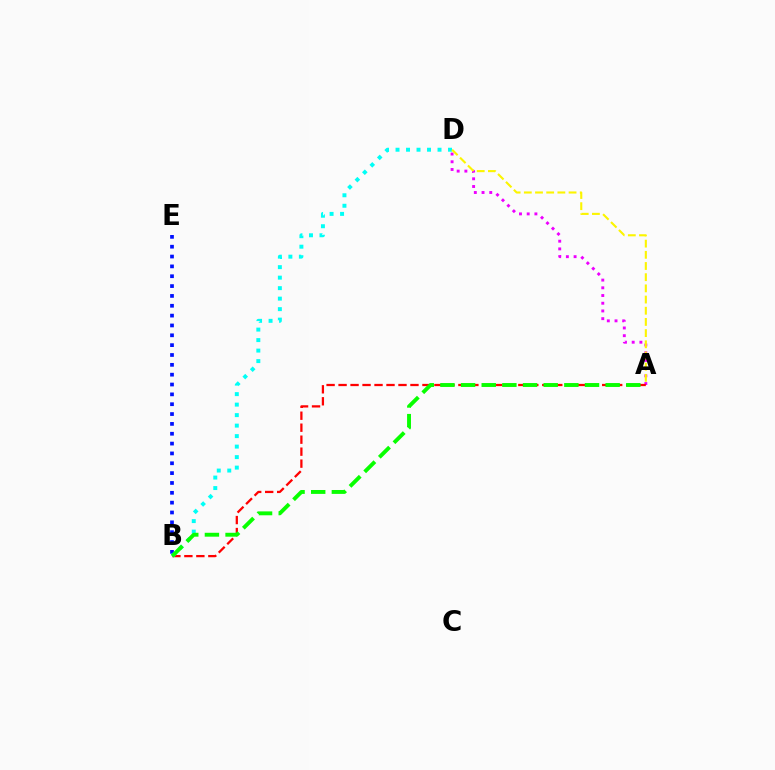{('A', 'D'): [{'color': '#ee00ff', 'line_style': 'dotted', 'thickness': 2.09}, {'color': '#fcf500', 'line_style': 'dashed', 'thickness': 1.52}], ('A', 'B'): [{'color': '#ff0000', 'line_style': 'dashed', 'thickness': 1.63}, {'color': '#08ff00', 'line_style': 'dashed', 'thickness': 2.81}], ('B', 'E'): [{'color': '#0010ff', 'line_style': 'dotted', 'thickness': 2.67}], ('B', 'D'): [{'color': '#00fff6', 'line_style': 'dotted', 'thickness': 2.85}]}